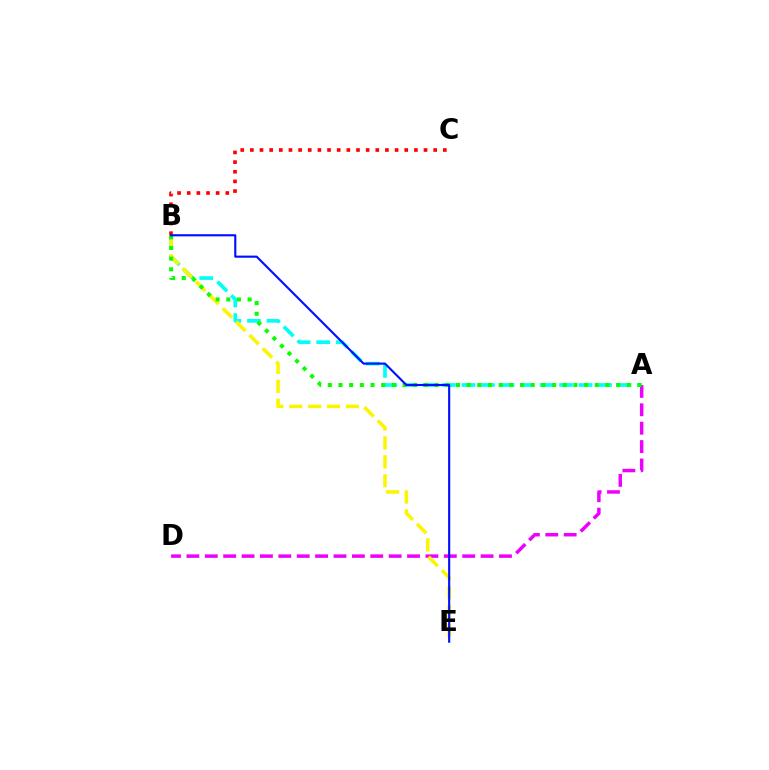{('A', 'B'): [{'color': '#00fff6', 'line_style': 'dashed', 'thickness': 2.65}, {'color': '#08ff00', 'line_style': 'dotted', 'thickness': 2.9}], ('A', 'D'): [{'color': '#ee00ff', 'line_style': 'dashed', 'thickness': 2.5}], ('B', 'E'): [{'color': '#fcf500', 'line_style': 'dashed', 'thickness': 2.56}, {'color': '#0010ff', 'line_style': 'solid', 'thickness': 1.54}], ('B', 'C'): [{'color': '#ff0000', 'line_style': 'dotted', 'thickness': 2.62}]}